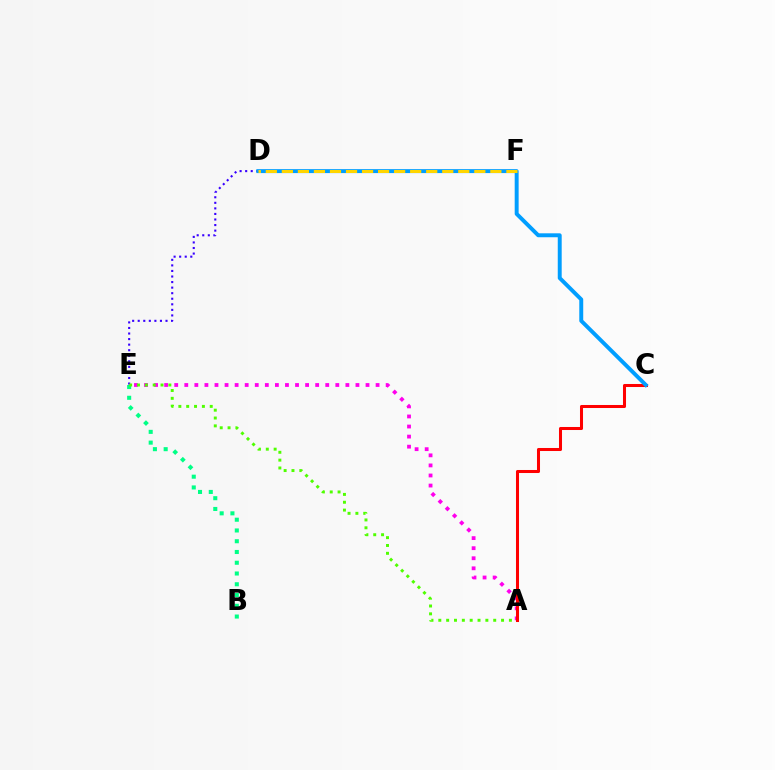{('A', 'E'): [{'color': '#ff00ed', 'line_style': 'dotted', 'thickness': 2.74}, {'color': '#4fff00', 'line_style': 'dotted', 'thickness': 2.13}], ('D', 'E'): [{'color': '#3700ff', 'line_style': 'dotted', 'thickness': 1.51}], ('B', 'E'): [{'color': '#00ff86', 'line_style': 'dotted', 'thickness': 2.92}], ('A', 'C'): [{'color': '#ff0000', 'line_style': 'solid', 'thickness': 2.19}], ('C', 'D'): [{'color': '#009eff', 'line_style': 'solid', 'thickness': 2.84}], ('D', 'F'): [{'color': '#ffd500', 'line_style': 'dashed', 'thickness': 2.18}]}